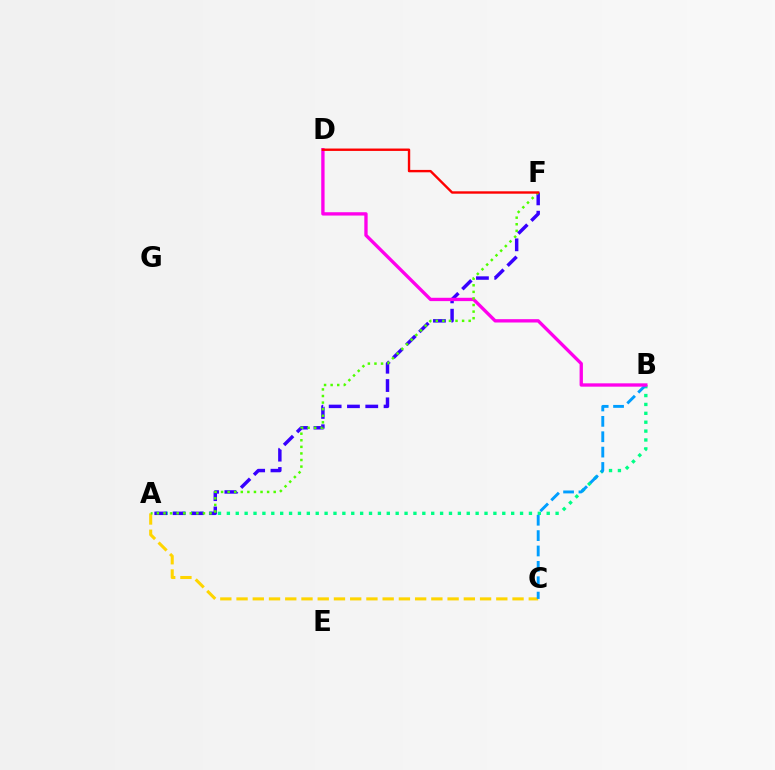{('A', 'B'): [{'color': '#00ff86', 'line_style': 'dotted', 'thickness': 2.41}], ('A', 'C'): [{'color': '#ffd500', 'line_style': 'dashed', 'thickness': 2.21}], ('B', 'C'): [{'color': '#009eff', 'line_style': 'dashed', 'thickness': 2.09}], ('A', 'F'): [{'color': '#3700ff', 'line_style': 'dashed', 'thickness': 2.49}, {'color': '#4fff00', 'line_style': 'dotted', 'thickness': 1.79}], ('B', 'D'): [{'color': '#ff00ed', 'line_style': 'solid', 'thickness': 2.4}], ('D', 'F'): [{'color': '#ff0000', 'line_style': 'solid', 'thickness': 1.72}]}